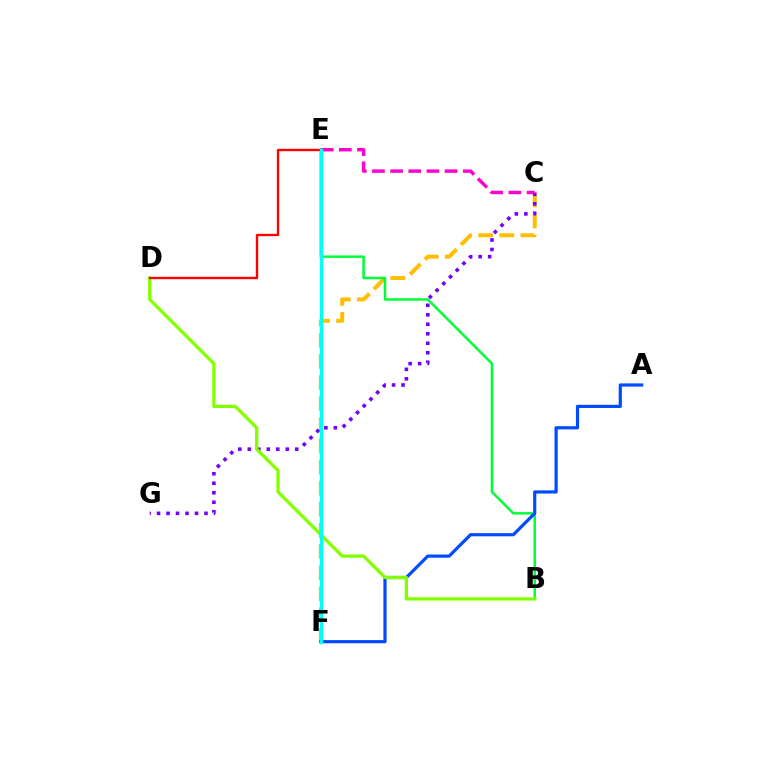{('C', 'F'): [{'color': '#ffbd00', 'line_style': 'dashed', 'thickness': 2.87}], ('C', 'G'): [{'color': '#7200ff', 'line_style': 'dotted', 'thickness': 2.58}], ('B', 'E'): [{'color': '#00ff39', 'line_style': 'solid', 'thickness': 1.81}], ('A', 'F'): [{'color': '#004bff', 'line_style': 'solid', 'thickness': 2.29}], ('C', 'E'): [{'color': '#ff00cf', 'line_style': 'dashed', 'thickness': 2.47}], ('B', 'D'): [{'color': '#84ff00', 'line_style': 'solid', 'thickness': 2.37}], ('D', 'E'): [{'color': '#ff0000', 'line_style': 'solid', 'thickness': 1.69}], ('E', 'F'): [{'color': '#00fff6', 'line_style': 'solid', 'thickness': 2.47}]}